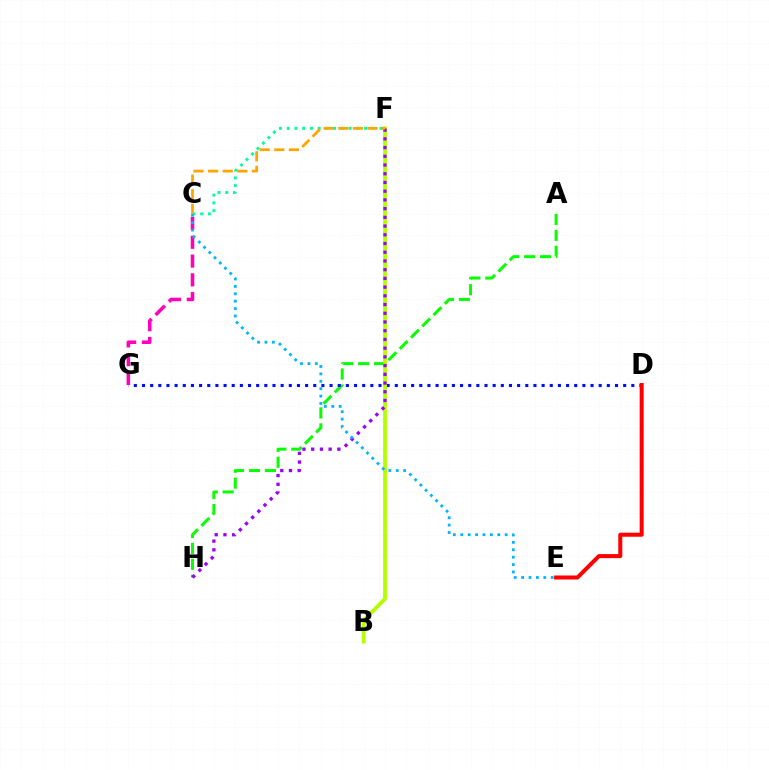{('A', 'H'): [{'color': '#08ff00', 'line_style': 'dashed', 'thickness': 2.16}], ('C', 'F'): [{'color': '#00ff9d', 'line_style': 'dotted', 'thickness': 2.1}, {'color': '#ffa500', 'line_style': 'dashed', 'thickness': 1.98}], ('D', 'G'): [{'color': '#0010ff', 'line_style': 'dotted', 'thickness': 2.22}], ('D', 'E'): [{'color': '#ff0000', 'line_style': 'solid', 'thickness': 2.9}], ('C', 'G'): [{'color': '#ff00bd', 'line_style': 'dashed', 'thickness': 2.55}], ('B', 'F'): [{'color': '#b3ff00', 'line_style': 'solid', 'thickness': 2.74}], ('F', 'H'): [{'color': '#9b00ff', 'line_style': 'dotted', 'thickness': 2.37}], ('C', 'E'): [{'color': '#00b5ff', 'line_style': 'dotted', 'thickness': 2.01}]}